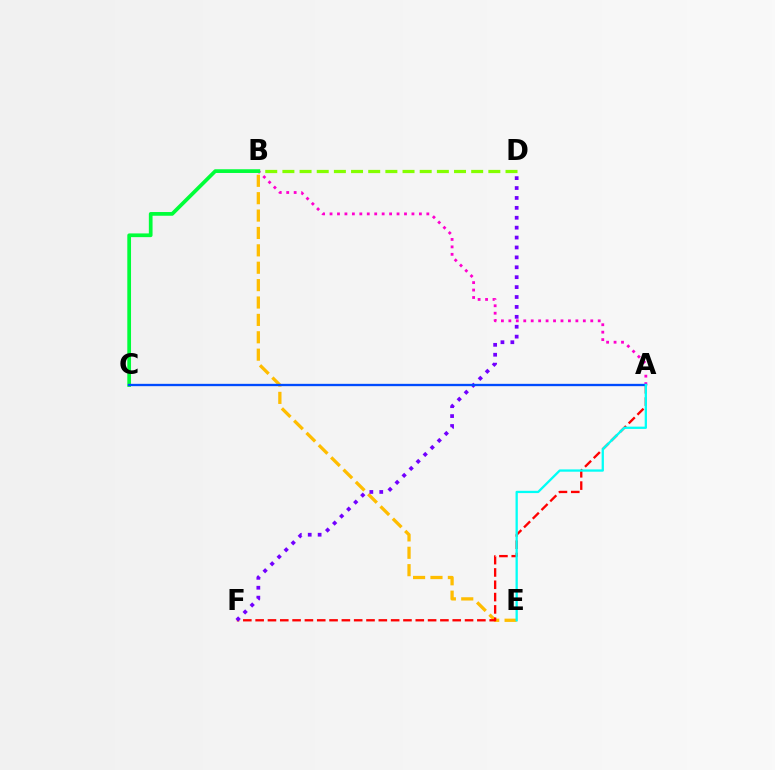{('B', 'D'): [{'color': '#84ff00', 'line_style': 'dashed', 'thickness': 2.33}], ('A', 'B'): [{'color': '#ff00cf', 'line_style': 'dotted', 'thickness': 2.02}], ('B', 'E'): [{'color': '#ffbd00', 'line_style': 'dashed', 'thickness': 2.36}], ('A', 'F'): [{'color': '#ff0000', 'line_style': 'dashed', 'thickness': 1.67}], ('D', 'F'): [{'color': '#7200ff', 'line_style': 'dotted', 'thickness': 2.69}], ('B', 'C'): [{'color': '#00ff39', 'line_style': 'solid', 'thickness': 2.68}], ('A', 'C'): [{'color': '#004bff', 'line_style': 'solid', 'thickness': 1.68}], ('A', 'E'): [{'color': '#00fff6', 'line_style': 'solid', 'thickness': 1.65}]}